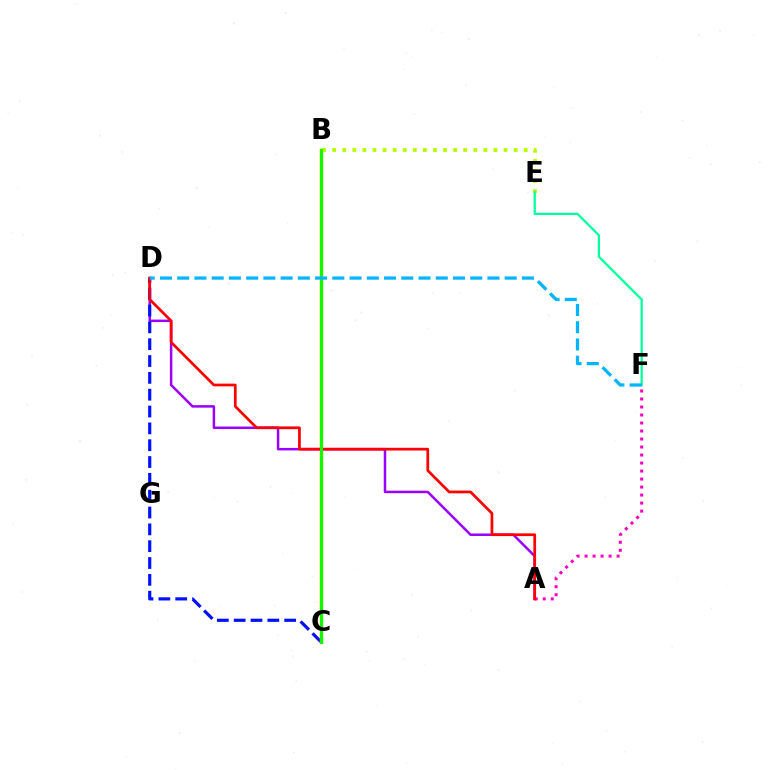{('B', 'E'): [{'color': '#b3ff00', 'line_style': 'dotted', 'thickness': 2.74}], ('A', 'D'): [{'color': '#9b00ff', 'line_style': 'solid', 'thickness': 1.8}, {'color': '#ff0000', 'line_style': 'solid', 'thickness': 1.96}], ('A', 'F'): [{'color': '#ff00bd', 'line_style': 'dotted', 'thickness': 2.18}], ('C', 'D'): [{'color': '#0010ff', 'line_style': 'dashed', 'thickness': 2.29}], ('B', 'C'): [{'color': '#ffa500', 'line_style': 'solid', 'thickness': 2.52}, {'color': '#08ff00', 'line_style': 'solid', 'thickness': 2.15}], ('E', 'F'): [{'color': '#00ff9d', 'line_style': 'solid', 'thickness': 1.61}], ('D', 'F'): [{'color': '#00b5ff', 'line_style': 'dashed', 'thickness': 2.34}]}